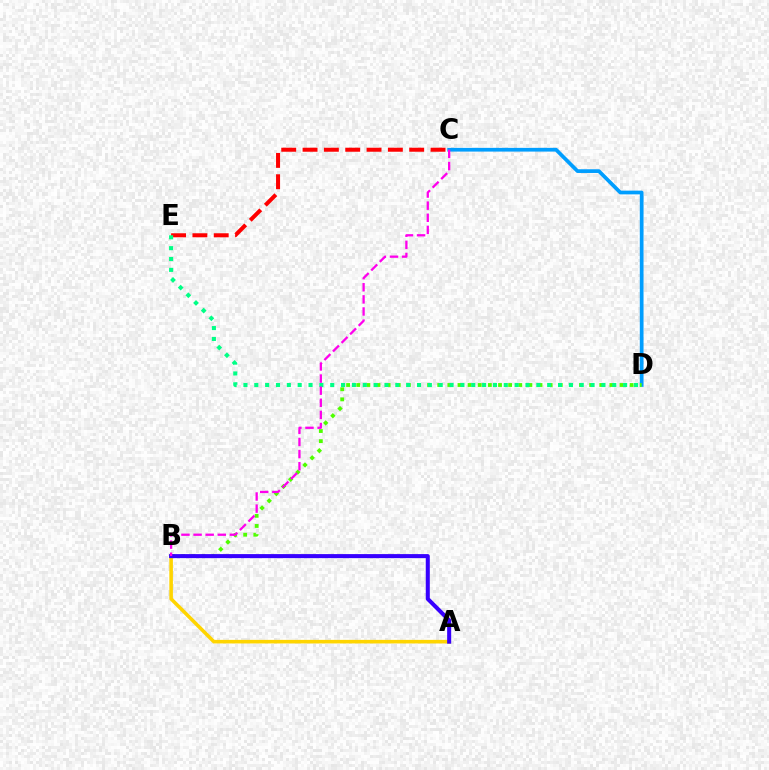{('C', 'D'): [{'color': '#009eff', 'line_style': 'solid', 'thickness': 2.68}], ('B', 'D'): [{'color': '#4fff00', 'line_style': 'dotted', 'thickness': 2.75}], ('A', 'B'): [{'color': '#ffd500', 'line_style': 'solid', 'thickness': 2.58}, {'color': '#3700ff', 'line_style': 'solid', 'thickness': 2.91}], ('C', 'E'): [{'color': '#ff0000', 'line_style': 'dashed', 'thickness': 2.9}], ('D', 'E'): [{'color': '#00ff86', 'line_style': 'dotted', 'thickness': 2.95}], ('B', 'C'): [{'color': '#ff00ed', 'line_style': 'dashed', 'thickness': 1.65}]}